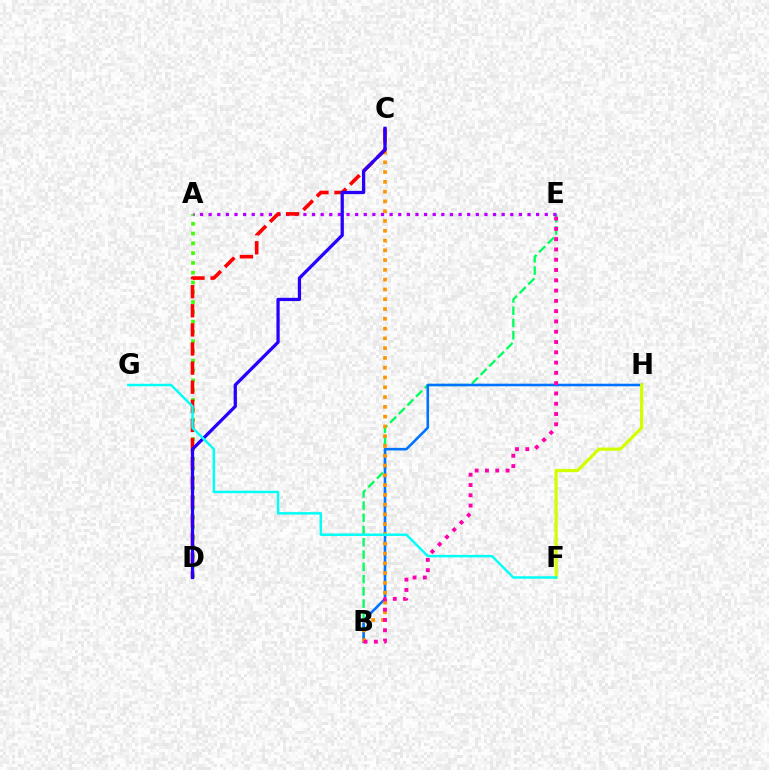{('B', 'E'): [{'color': '#00ff5c', 'line_style': 'dashed', 'thickness': 1.66}, {'color': '#ff00ac', 'line_style': 'dotted', 'thickness': 2.79}], ('B', 'H'): [{'color': '#0074ff', 'line_style': 'solid', 'thickness': 1.86}], ('A', 'D'): [{'color': '#3dff00', 'line_style': 'dotted', 'thickness': 2.66}], ('B', 'C'): [{'color': '#ff9400', 'line_style': 'dotted', 'thickness': 2.66}], ('A', 'E'): [{'color': '#b900ff', 'line_style': 'dotted', 'thickness': 2.34}], ('C', 'D'): [{'color': '#ff0000', 'line_style': 'dashed', 'thickness': 2.6}, {'color': '#2500ff', 'line_style': 'solid', 'thickness': 2.34}], ('F', 'H'): [{'color': '#d1ff00', 'line_style': 'solid', 'thickness': 2.32}], ('F', 'G'): [{'color': '#00fff6', 'line_style': 'solid', 'thickness': 1.77}]}